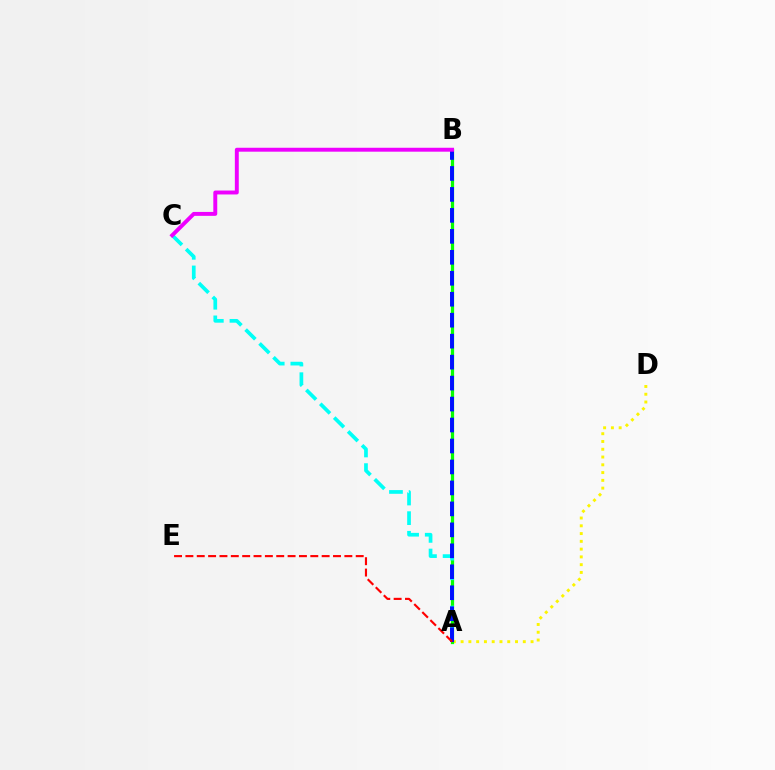{('A', 'D'): [{'color': '#fcf500', 'line_style': 'dotted', 'thickness': 2.11}], ('A', 'B'): [{'color': '#08ff00', 'line_style': 'solid', 'thickness': 2.34}, {'color': '#0010ff', 'line_style': 'dashed', 'thickness': 2.85}], ('A', 'C'): [{'color': '#00fff6', 'line_style': 'dashed', 'thickness': 2.67}], ('A', 'E'): [{'color': '#ff0000', 'line_style': 'dashed', 'thickness': 1.54}], ('B', 'C'): [{'color': '#ee00ff', 'line_style': 'solid', 'thickness': 2.82}]}